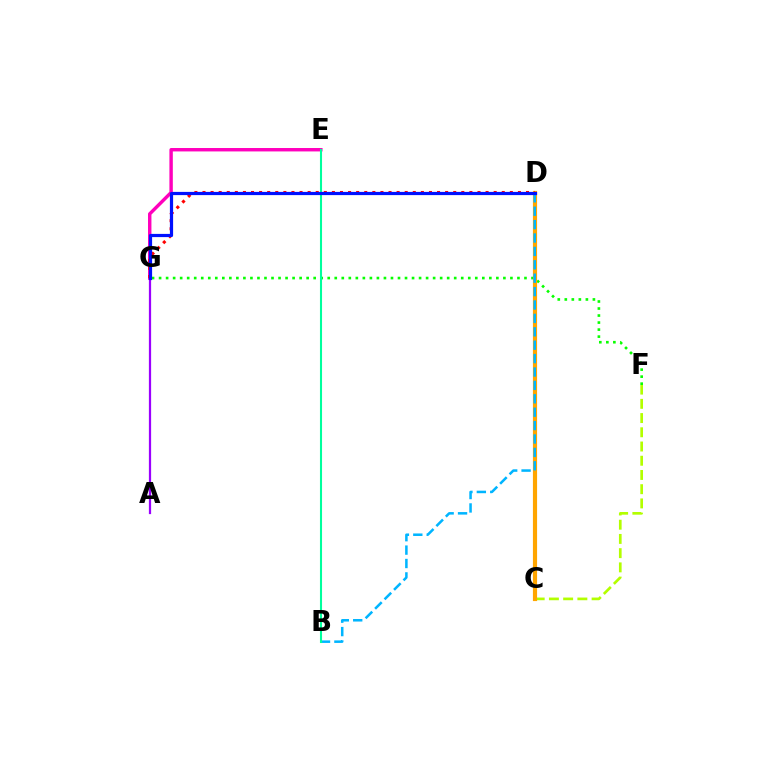{('E', 'G'): [{'color': '#ff00bd', 'line_style': 'solid', 'thickness': 2.46}], ('C', 'F'): [{'color': '#b3ff00', 'line_style': 'dashed', 'thickness': 1.93}], ('F', 'G'): [{'color': '#08ff00', 'line_style': 'dotted', 'thickness': 1.91}], ('C', 'D'): [{'color': '#ffa500', 'line_style': 'solid', 'thickness': 3.0}], ('D', 'G'): [{'color': '#ff0000', 'line_style': 'dotted', 'thickness': 2.2}, {'color': '#0010ff', 'line_style': 'solid', 'thickness': 2.3}], ('A', 'G'): [{'color': '#9b00ff', 'line_style': 'solid', 'thickness': 1.61}], ('B', 'D'): [{'color': '#00b5ff', 'line_style': 'dashed', 'thickness': 1.82}], ('B', 'E'): [{'color': '#00ff9d', 'line_style': 'solid', 'thickness': 1.5}]}